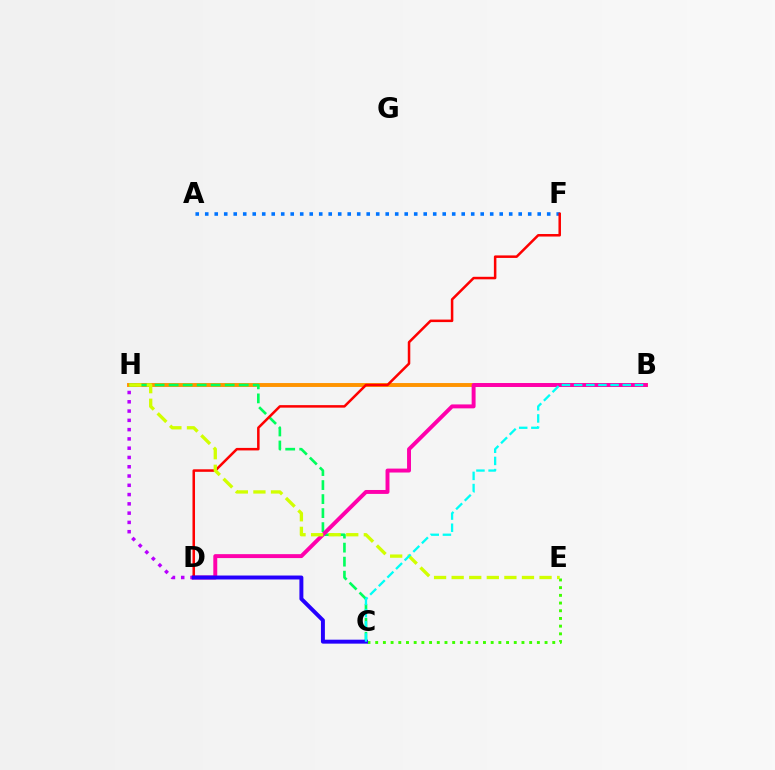{('B', 'H'): [{'color': '#ff9400', 'line_style': 'solid', 'thickness': 2.81}], ('C', 'H'): [{'color': '#00ff5c', 'line_style': 'dashed', 'thickness': 1.9}], ('A', 'F'): [{'color': '#0074ff', 'line_style': 'dotted', 'thickness': 2.58}], ('D', 'H'): [{'color': '#b900ff', 'line_style': 'dotted', 'thickness': 2.52}], ('B', 'D'): [{'color': '#ff00ac', 'line_style': 'solid', 'thickness': 2.83}], ('C', 'E'): [{'color': '#3dff00', 'line_style': 'dotted', 'thickness': 2.09}], ('D', 'F'): [{'color': '#ff0000', 'line_style': 'solid', 'thickness': 1.81}], ('C', 'D'): [{'color': '#2500ff', 'line_style': 'solid', 'thickness': 2.84}], ('E', 'H'): [{'color': '#d1ff00', 'line_style': 'dashed', 'thickness': 2.39}], ('B', 'C'): [{'color': '#00fff6', 'line_style': 'dashed', 'thickness': 1.65}]}